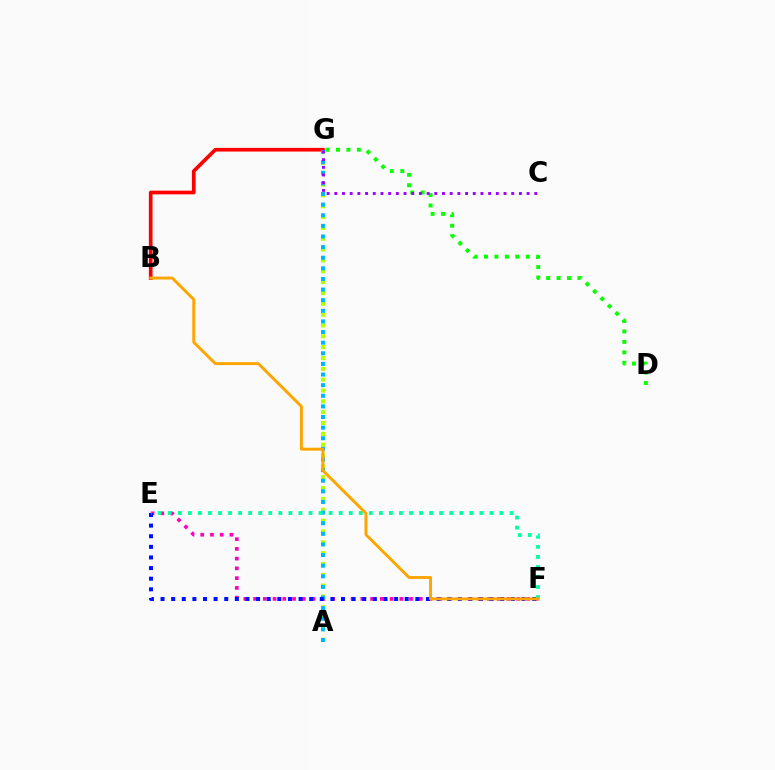{('E', 'F'): [{'color': '#ff00bd', 'line_style': 'dotted', 'thickness': 2.65}, {'color': '#0010ff', 'line_style': 'dotted', 'thickness': 2.88}, {'color': '#00ff9d', 'line_style': 'dotted', 'thickness': 2.73}], ('A', 'G'): [{'color': '#b3ff00', 'line_style': 'dotted', 'thickness': 2.95}, {'color': '#00b5ff', 'line_style': 'dotted', 'thickness': 2.89}], ('B', 'G'): [{'color': '#ff0000', 'line_style': 'solid', 'thickness': 2.65}], ('D', 'G'): [{'color': '#08ff00', 'line_style': 'dotted', 'thickness': 2.84}], ('C', 'G'): [{'color': '#9b00ff', 'line_style': 'dotted', 'thickness': 2.09}], ('B', 'F'): [{'color': '#ffa500', 'line_style': 'solid', 'thickness': 2.1}]}